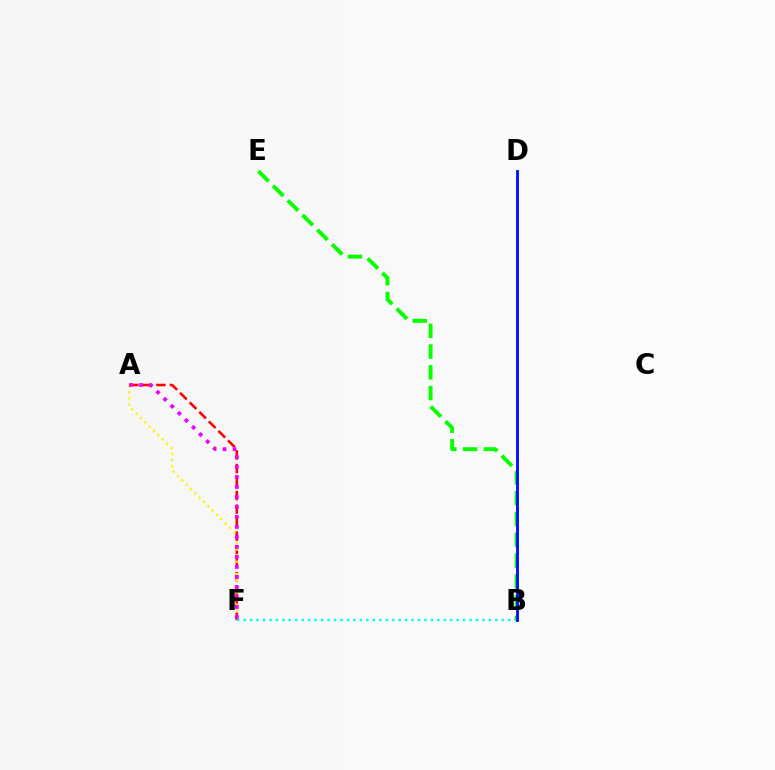{('A', 'F'): [{'color': '#ff0000', 'line_style': 'dashed', 'thickness': 1.84}, {'color': '#fcf500', 'line_style': 'dotted', 'thickness': 1.66}, {'color': '#ee00ff', 'line_style': 'dotted', 'thickness': 2.72}], ('B', 'F'): [{'color': '#00fff6', 'line_style': 'dotted', 'thickness': 1.75}], ('B', 'E'): [{'color': '#08ff00', 'line_style': 'dashed', 'thickness': 2.82}], ('B', 'D'): [{'color': '#0010ff', 'line_style': 'solid', 'thickness': 2.05}]}